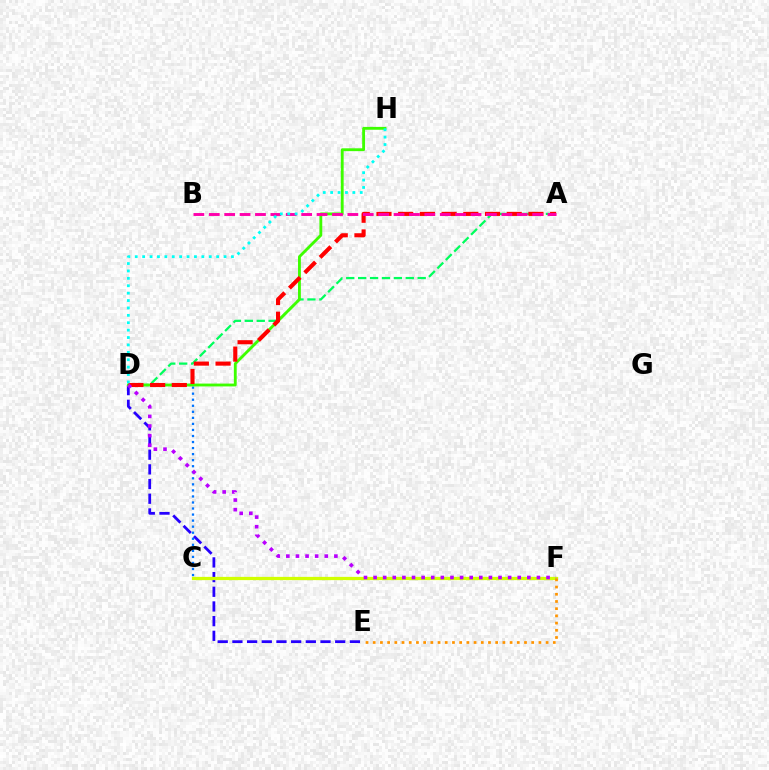{('C', 'D'): [{'color': '#0074ff', 'line_style': 'dotted', 'thickness': 1.64}], ('D', 'E'): [{'color': '#2500ff', 'line_style': 'dashed', 'thickness': 1.99}], ('A', 'D'): [{'color': '#00ff5c', 'line_style': 'dashed', 'thickness': 1.62}, {'color': '#ff0000', 'line_style': 'dashed', 'thickness': 2.95}], ('D', 'H'): [{'color': '#3dff00', 'line_style': 'solid', 'thickness': 2.05}, {'color': '#00fff6', 'line_style': 'dotted', 'thickness': 2.01}], ('C', 'F'): [{'color': '#d1ff00', 'line_style': 'solid', 'thickness': 2.35}], ('E', 'F'): [{'color': '#ff9400', 'line_style': 'dotted', 'thickness': 1.96}], ('D', 'F'): [{'color': '#b900ff', 'line_style': 'dotted', 'thickness': 2.61}], ('A', 'B'): [{'color': '#ff00ac', 'line_style': 'dashed', 'thickness': 2.09}]}